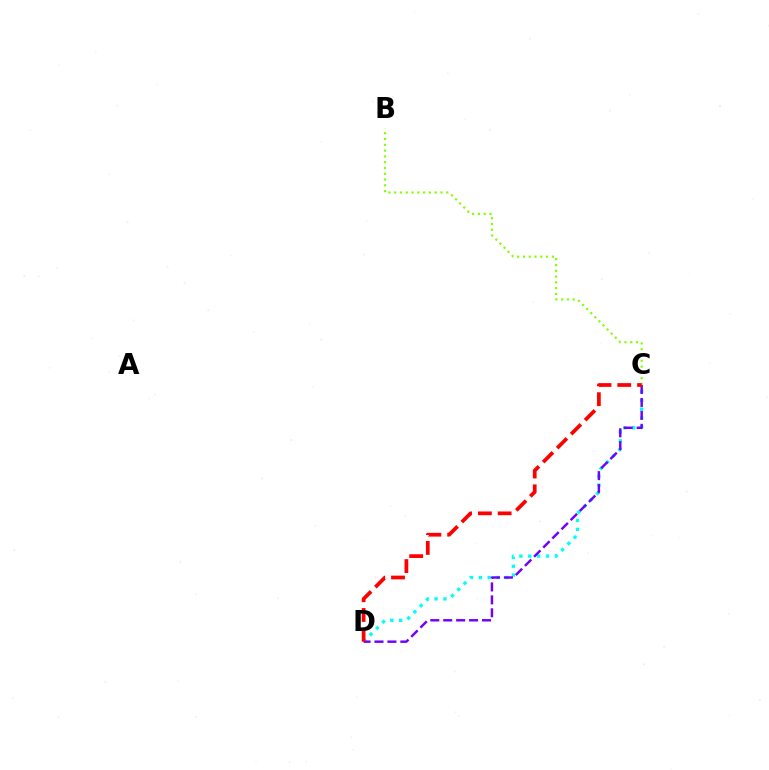{('B', 'C'): [{'color': '#84ff00', 'line_style': 'dotted', 'thickness': 1.57}], ('C', 'D'): [{'color': '#00fff6', 'line_style': 'dotted', 'thickness': 2.41}, {'color': '#7200ff', 'line_style': 'dashed', 'thickness': 1.76}, {'color': '#ff0000', 'line_style': 'dashed', 'thickness': 2.69}]}